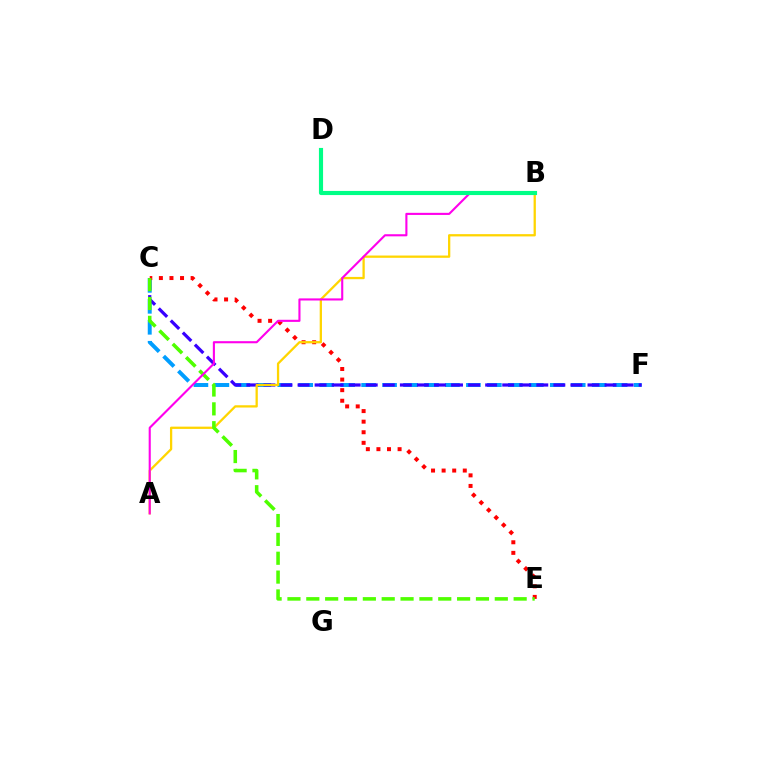{('C', 'F'): [{'color': '#009eff', 'line_style': 'dashed', 'thickness': 2.85}, {'color': '#3700ff', 'line_style': 'dashed', 'thickness': 2.32}], ('C', 'E'): [{'color': '#ff0000', 'line_style': 'dotted', 'thickness': 2.87}, {'color': '#4fff00', 'line_style': 'dashed', 'thickness': 2.56}], ('A', 'B'): [{'color': '#ffd500', 'line_style': 'solid', 'thickness': 1.64}, {'color': '#ff00ed', 'line_style': 'solid', 'thickness': 1.52}], ('B', 'D'): [{'color': '#00ff86', 'line_style': 'solid', 'thickness': 2.97}]}